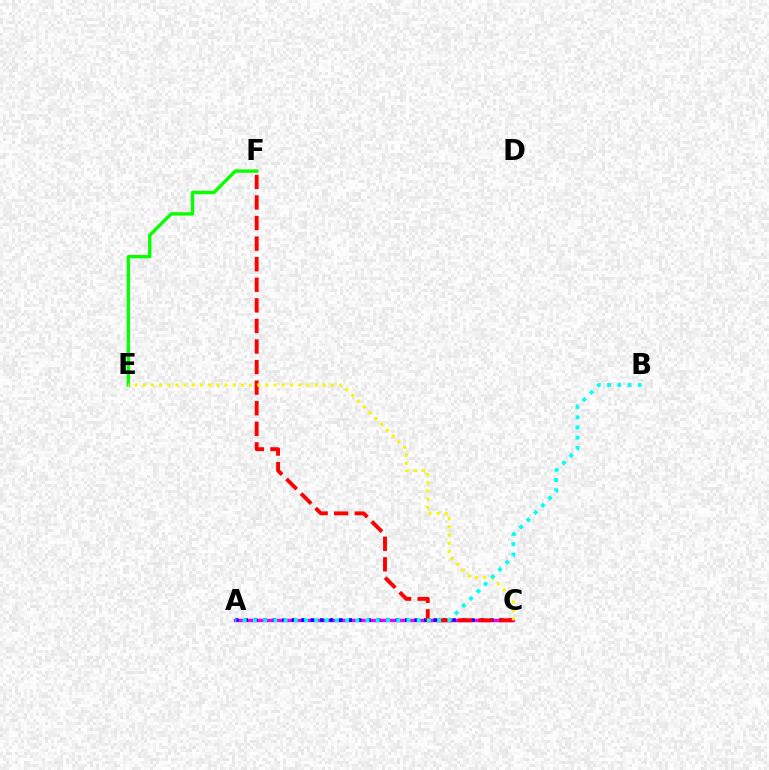{('E', 'F'): [{'color': '#08ff00', 'line_style': 'solid', 'thickness': 2.43}], ('A', 'C'): [{'color': '#ee00ff', 'line_style': 'solid', 'thickness': 2.42}, {'color': '#0010ff', 'line_style': 'dotted', 'thickness': 2.57}], ('C', 'F'): [{'color': '#ff0000', 'line_style': 'dashed', 'thickness': 2.79}], ('C', 'E'): [{'color': '#fcf500', 'line_style': 'dotted', 'thickness': 2.22}], ('A', 'B'): [{'color': '#00fff6', 'line_style': 'dotted', 'thickness': 2.78}]}